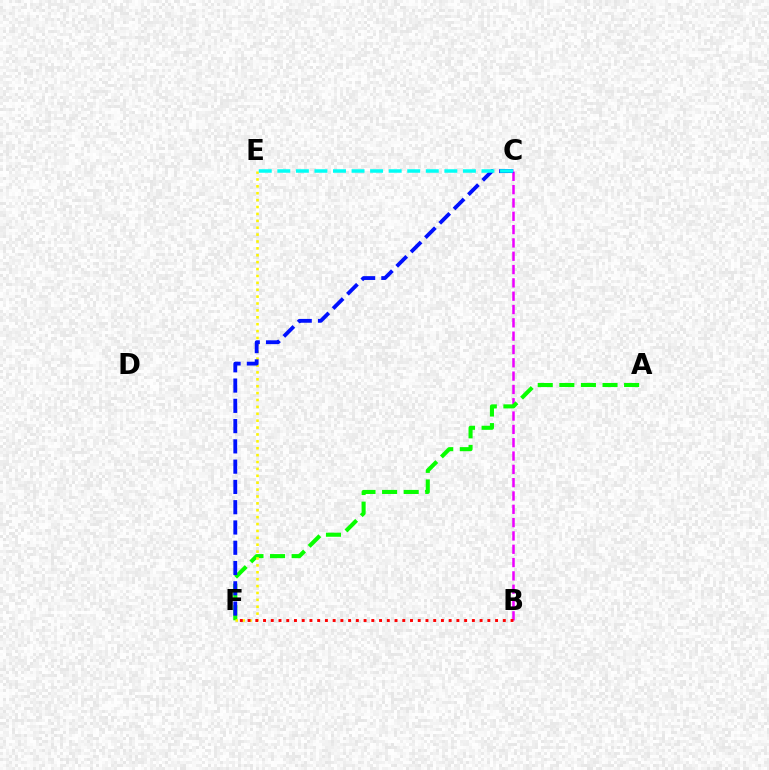{('B', 'C'): [{'color': '#ee00ff', 'line_style': 'dashed', 'thickness': 1.81}], ('A', 'F'): [{'color': '#08ff00', 'line_style': 'dashed', 'thickness': 2.93}], ('E', 'F'): [{'color': '#fcf500', 'line_style': 'dotted', 'thickness': 1.87}], ('B', 'F'): [{'color': '#ff0000', 'line_style': 'dotted', 'thickness': 2.1}], ('C', 'F'): [{'color': '#0010ff', 'line_style': 'dashed', 'thickness': 2.75}], ('C', 'E'): [{'color': '#00fff6', 'line_style': 'dashed', 'thickness': 2.52}]}